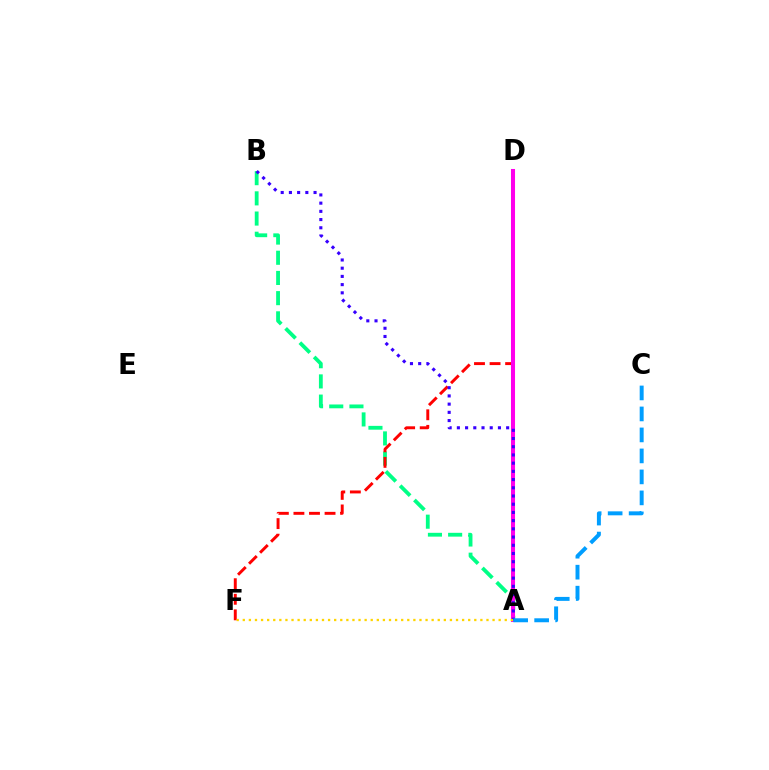{('A', 'B'): [{'color': '#00ff86', 'line_style': 'dashed', 'thickness': 2.74}, {'color': '#3700ff', 'line_style': 'dotted', 'thickness': 2.23}], ('A', 'D'): [{'color': '#4fff00', 'line_style': 'dotted', 'thickness': 2.09}, {'color': '#ff00ed', 'line_style': 'solid', 'thickness': 2.92}], ('D', 'F'): [{'color': '#ff0000', 'line_style': 'dashed', 'thickness': 2.11}], ('A', 'F'): [{'color': '#ffd500', 'line_style': 'dotted', 'thickness': 1.66}], ('A', 'C'): [{'color': '#009eff', 'line_style': 'dashed', 'thickness': 2.85}]}